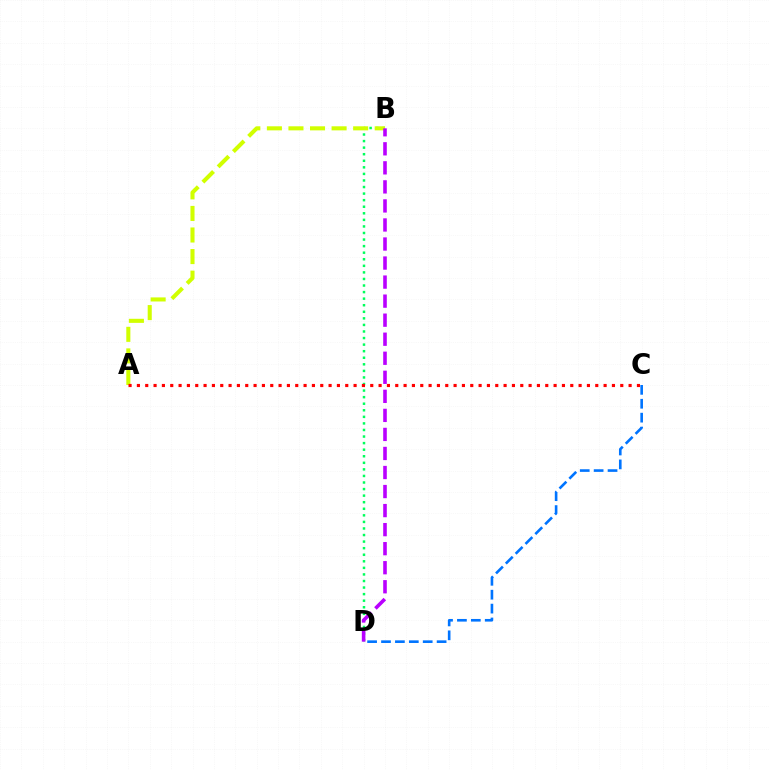{('B', 'D'): [{'color': '#00ff5c', 'line_style': 'dotted', 'thickness': 1.78}, {'color': '#b900ff', 'line_style': 'dashed', 'thickness': 2.59}], ('A', 'B'): [{'color': '#d1ff00', 'line_style': 'dashed', 'thickness': 2.93}], ('A', 'C'): [{'color': '#ff0000', 'line_style': 'dotted', 'thickness': 2.26}], ('C', 'D'): [{'color': '#0074ff', 'line_style': 'dashed', 'thickness': 1.89}]}